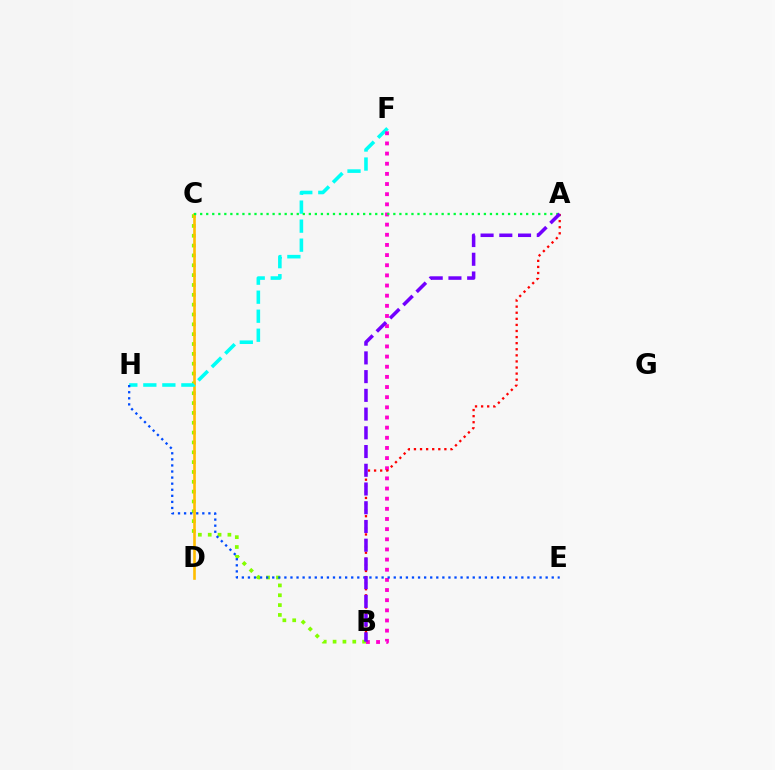{('B', 'C'): [{'color': '#84ff00', 'line_style': 'dotted', 'thickness': 2.67}], ('C', 'D'): [{'color': '#ffbd00', 'line_style': 'solid', 'thickness': 1.89}], ('F', 'H'): [{'color': '#00fff6', 'line_style': 'dashed', 'thickness': 2.58}], ('B', 'F'): [{'color': '#ff00cf', 'line_style': 'dotted', 'thickness': 2.76}], ('A', 'B'): [{'color': '#ff0000', 'line_style': 'dotted', 'thickness': 1.65}, {'color': '#7200ff', 'line_style': 'dashed', 'thickness': 2.54}], ('A', 'C'): [{'color': '#00ff39', 'line_style': 'dotted', 'thickness': 1.64}], ('E', 'H'): [{'color': '#004bff', 'line_style': 'dotted', 'thickness': 1.65}]}